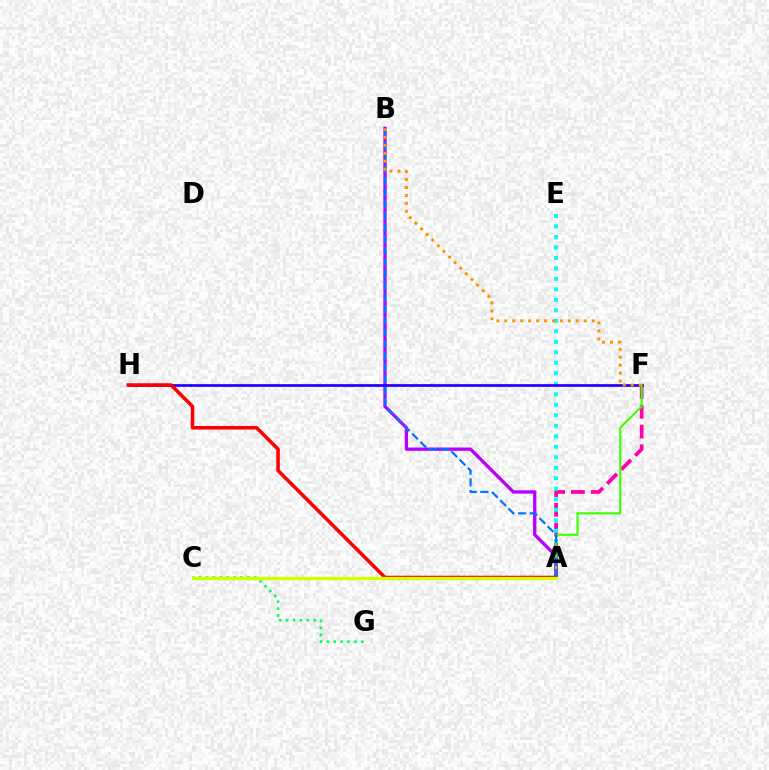{('C', 'G'): [{'color': '#00ff5c', 'line_style': 'dotted', 'thickness': 1.87}], ('A', 'F'): [{'color': '#ff00ac', 'line_style': 'dashed', 'thickness': 2.69}, {'color': '#3dff00', 'line_style': 'solid', 'thickness': 1.53}], ('A', 'E'): [{'color': '#00fff6', 'line_style': 'dotted', 'thickness': 2.85}], ('A', 'B'): [{'color': '#b900ff', 'line_style': 'solid', 'thickness': 2.38}, {'color': '#0074ff', 'line_style': 'dashed', 'thickness': 1.58}], ('F', 'H'): [{'color': '#2500ff', 'line_style': 'solid', 'thickness': 1.97}], ('A', 'H'): [{'color': '#ff0000', 'line_style': 'solid', 'thickness': 2.54}], ('B', 'F'): [{'color': '#ff9400', 'line_style': 'dotted', 'thickness': 2.16}], ('A', 'C'): [{'color': '#d1ff00', 'line_style': 'solid', 'thickness': 2.4}]}